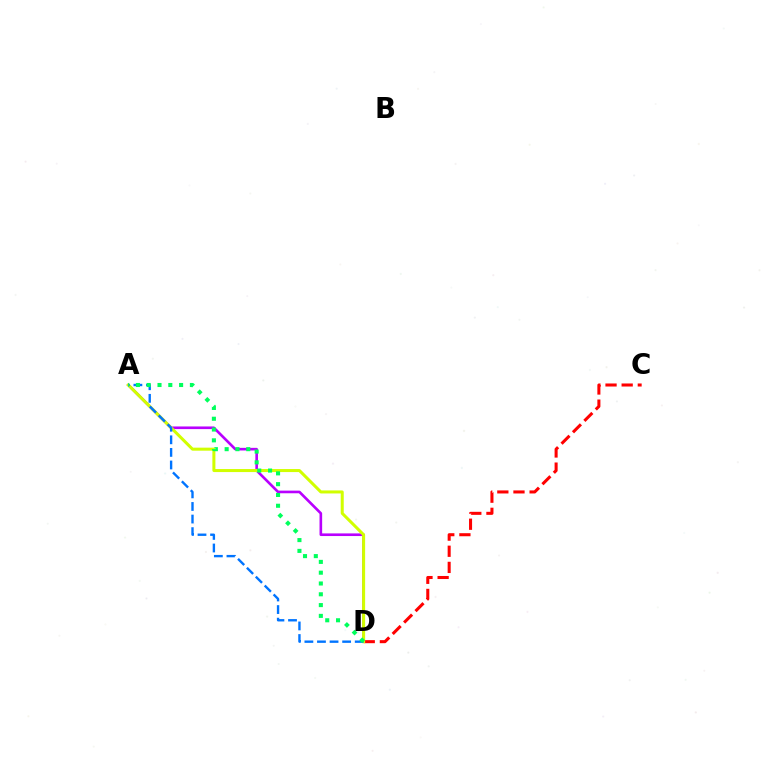{('A', 'D'): [{'color': '#b900ff', 'line_style': 'solid', 'thickness': 1.9}, {'color': '#d1ff00', 'line_style': 'solid', 'thickness': 2.18}, {'color': '#0074ff', 'line_style': 'dashed', 'thickness': 1.71}, {'color': '#00ff5c', 'line_style': 'dotted', 'thickness': 2.93}], ('C', 'D'): [{'color': '#ff0000', 'line_style': 'dashed', 'thickness': 2.19}]}